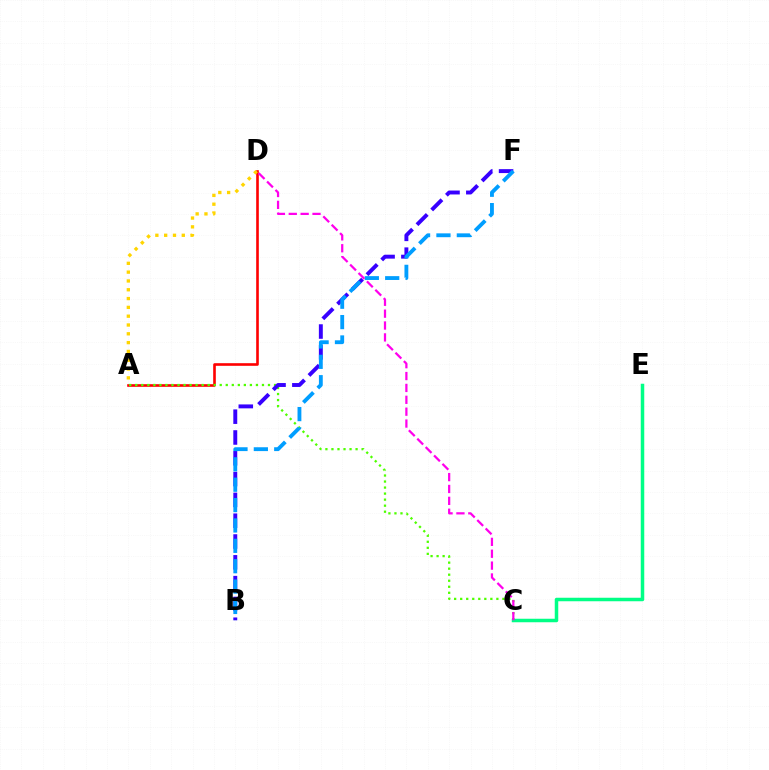{('A', 'D'): [{'color': '#ff0000', 'line_style': 'solid', 'thickness': 1.89}, {'color': '#ffd500', 'line_style': 'dotted', 'thickness': 2.39}], ('A', 'C'): [{'color': '#4fff00', 'line_style': 'dotted', 'thickness': 1.64}], ('B', 'F'): [{'color': '#3700ff', 'line_style': 'dashed', 'thickness': 2.83}, {'color': '#009eff', 'line_style': 'dashed', 'thickness': 2.77}], ('C', 'E'): [{'color': '#00ff86', 'line_style': 'solid', 'thickness': 2.52}], ('C', 'D'): [{'color': '#ff00ed', 'line_style': 'dashed', 'thickness': 1.61}]}